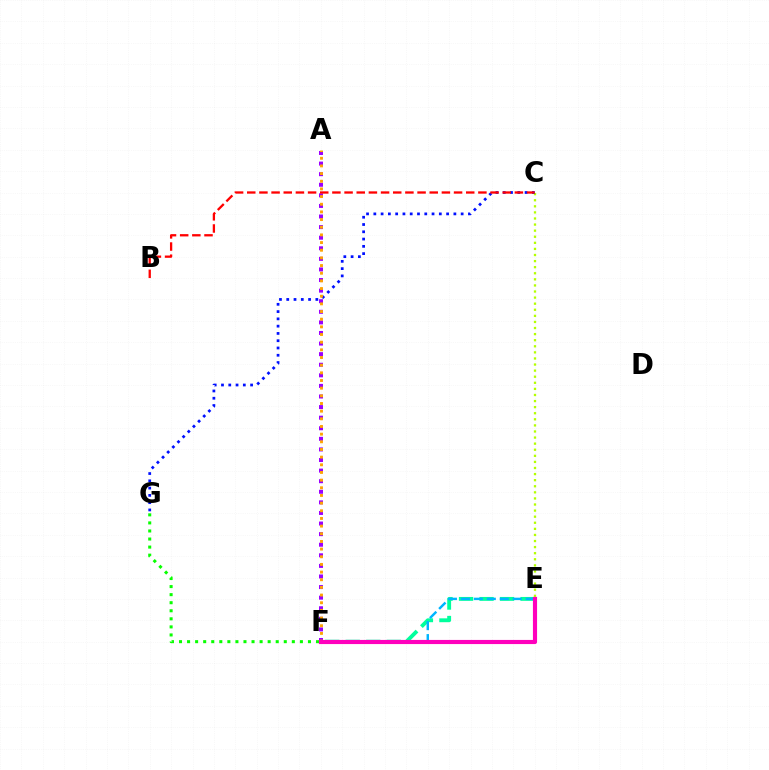{('C', 'E'): [{'color': '#b3ff00', 'line_style': 'dotted', 'thickness': 1.65}], ('A', 'F'): [{'color': '#9b00ff', 'line_style': 'dotted', 'thickness': 2.88}, {'color': '#ffa500', 'line_style': 'dotted', 'thickness': 2.08}], ('C', 'G'): [{'color': '#0010ff', 'line_style': 'dotted', 'thickness': 1.98}], ('E', 'F'): [{'color': '#00ff9d', 'line_style': 'dashed', 'thickness': 2.79}, {'color': '#00b5ff', 'line_style': 'dashed', 'thickness': 1.76}, {'color': '#ff00bd', 'line_style': 'solid', 'thickness': 2.98}], ('B', 'C'): [{'color': '#ff0000', 'line_style': 'dashed', 'thickness': 1.65}], ('F', 'G'): [{'color': '#08ff00', 'line_style': 'dotted', 'thickness': 2.19}]}